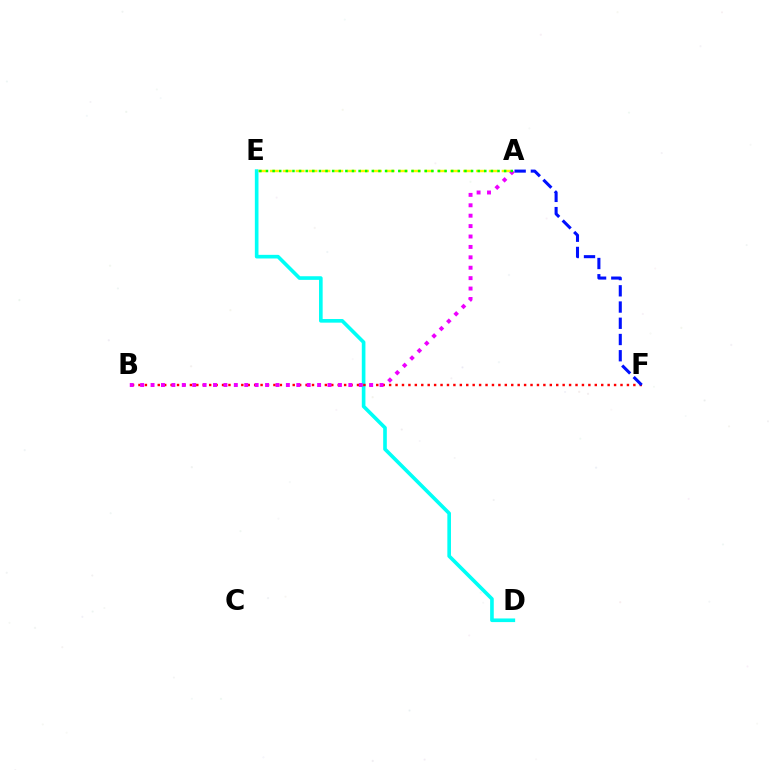{('A', 'E'): [{'color': '#fcf500', 'line_style': 'dashed', 'thickness': 1.75}, {'color': '#08ff00', 'line_style': 'dotted', 'thickness': 1.8}], ('D', 'E'): [{'color': '#00fff6', 'line_style': 'solid', 'thickness': 2.62}], ('B', 'F'): [{'color': '#ff0000', 'line_style': 'dotted', 'thickness': 1.75}], ('A', 'B'): [{'color': '#ee00ff', 'line_style': 'dotted', 'thickness': 2.83}], ('A', 'F'): [{'color': '#0010ff', 'line_style': 'dashed', 'thickness': 2.2}]}